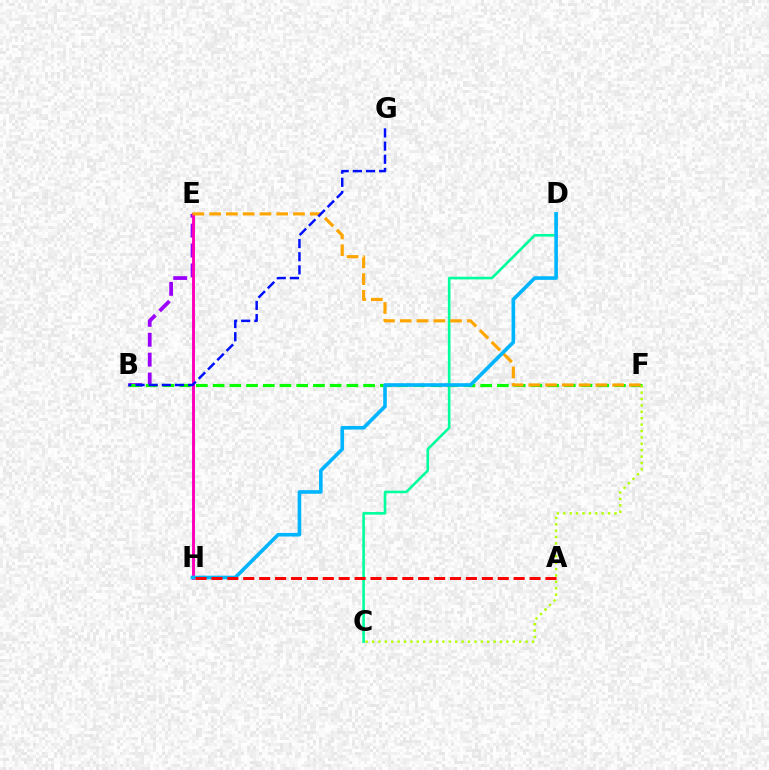{('B', 'E'): [{'color': '#9b00ff', 'line_style': 'dashed', 'thickness': 2.7}], ('C', 'D'): [{'color': '#00ff9d', 'line_style': 'solid', 'thickness': 1.88}], ('E', 'H'): [{'color': '#ff00bd', 'line_style': 'solid', 'thickness': 2.11}], ('B', 'F'): [{'color': '#08ff00', 'line_style': 'dashed', 'thickness': 2.27}], ('C', 'F'): [{'color': '#b3ff00', 'line_style': 'dotted', 'thickness': 1.74}], ('E', 'F'): [{'color': '#ffa500', 'line_style': 'dashed', 'thickness': 2.28}], ('B', 'G'): [{'color': '#0010ff', 'line_style': 'dashed', 'thickness': 1.79}], ('D', 'H'): [{'color': '#00b5ff', 'line_style': 'solid', 'thickness': 2.6}], ('A', 'H'): [{'color': '#ff0000', 'line_style': 'dashed', 'thickness': 2.16}]}